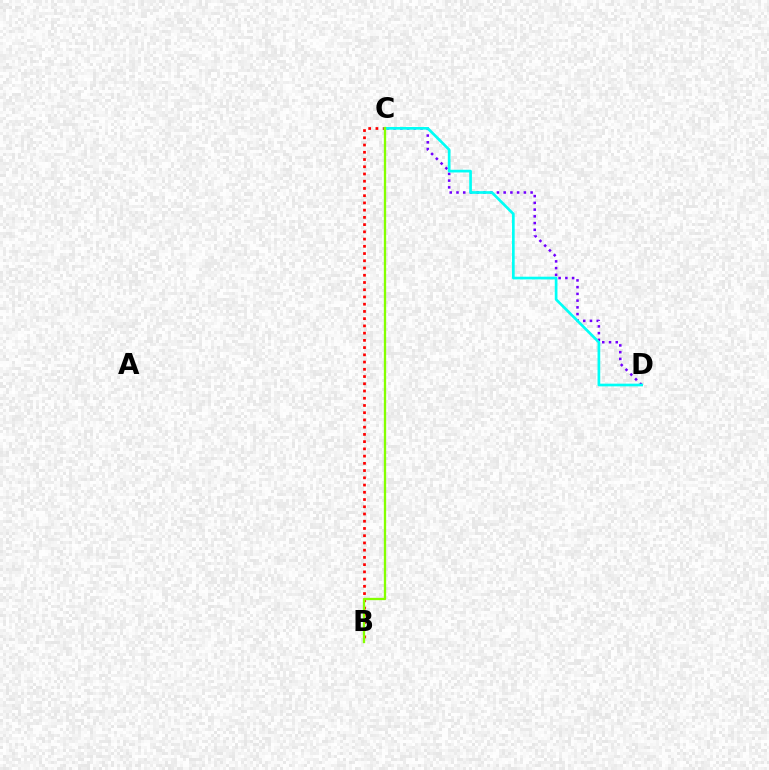{('C', 'D'): [{'color': '#7200ff', 'line_style': 'dotted', 'thickness': 1.83}, {'color': '#00fff6', 'line_style': 'solid', 'thickness': 1.94}], ('B', 'C'): [{'color': '#ff0000', 'line_style': 'dotted', 'thickness': 1.97}, {'color': '#84ff00', 'line_style': 'solid', 'thickness': 1.67}]}